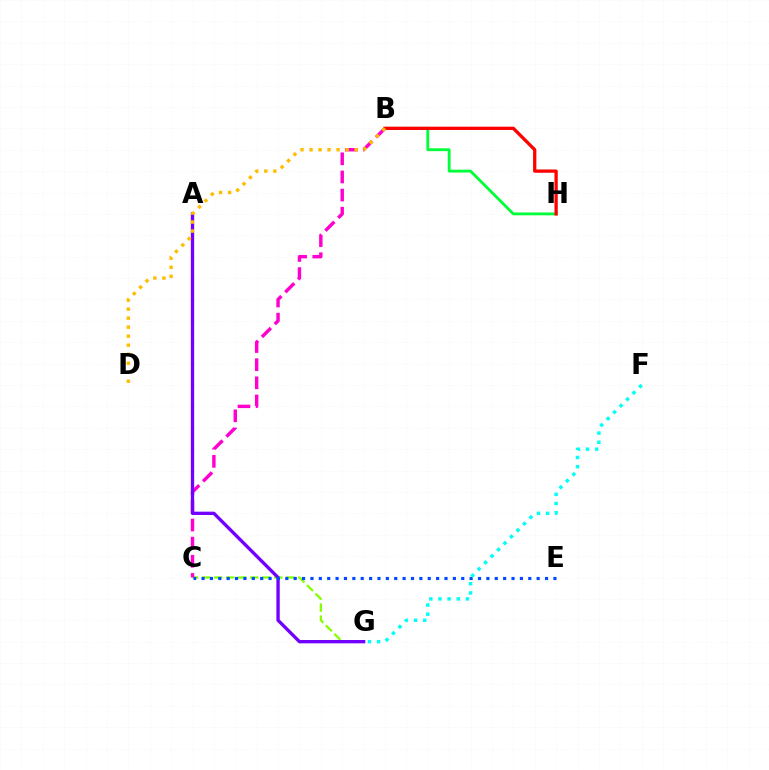{('B', 'H'): [{'color': '#00ff39', 'line_style': 'solid', 'thickness': 2.04}, {'color': '#ff0000', 'line_style': 'solid', 'thickness': 2.36}], ('C', 'G'): [{'color': '#84ff00', 'line_style': 'dashed', 'thickness': 1.63}], ('B', 'C'): [{'color': '#ff00cf', 'line_style': 'dashed', 'thickness': 2.46}], ('A', 'G'): [{'color': '#7200ff', 'line_style': 'solid', 'thickness': 2.4}], ('C', 'E'): [{'color': '#004bff', 'line_style': 'dotted', 'thickness': 2.28}], ('F', 'G'): [{'color': '#00fff6', 'line_style': 'dotted', 'thickness': 2.49}], ('B', 'D'): [{'color': '#ffbd00', 'line_style': 'dotted', 'thickness': 2.45}]}